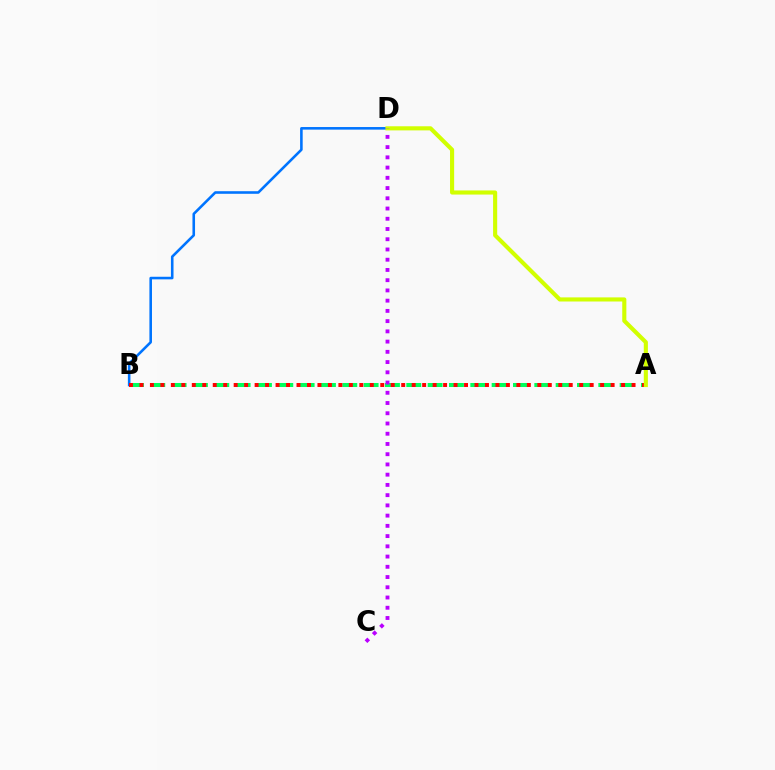{('B', 'D'): [{'color': '#0074ff', 'line_style': 'solid', 'thickness': 1.86}], ('A', 'B'): [{'color': '#00ff5c', 'line_style': 'dashed', 'thickness': 2.9}, {'color': '#ff0000', 'line_style': 'dotted', 'thickness': 2.84}], ('A', 'D'): [{'color': '#d1ff00', 'line_style': 'solid', 'thickness': 2.96}], ('C', 'D'): [{'color': '#b900ff', 'line_style': 'dotted', 'thickness': 2.78}]}